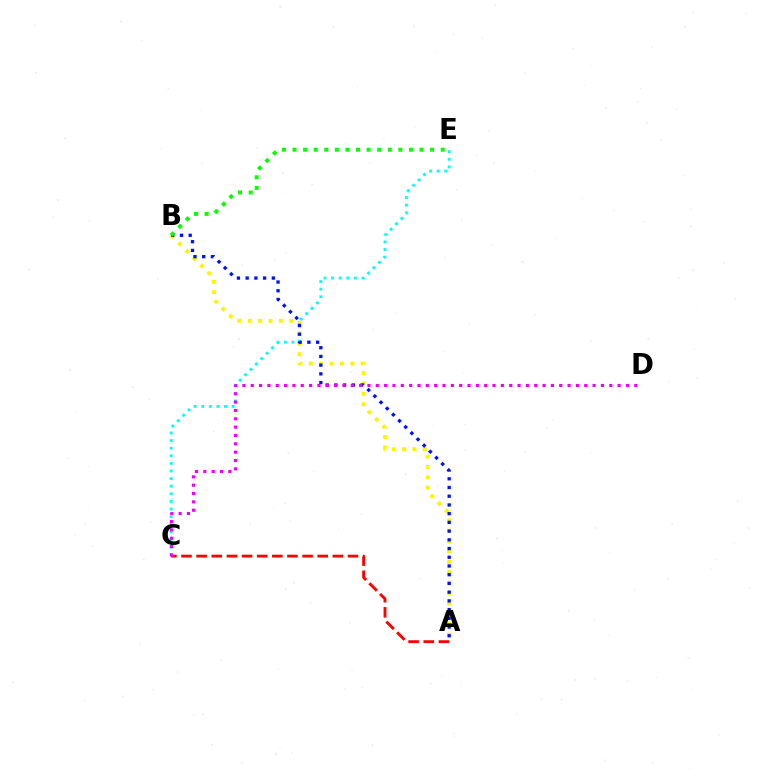{('C', 'E'): [{'color': '#00fff6', 'line_style': 'dotted', 'thickness': 2.07}], ('A', 'B'): [{'color': '#fcf500', 'line_style': 'dotted', 'thickness': 2.82}, {'color': '#0010ff', 'line_style': 'dotted', 'thickness': 2.37}], ('A', 'C'): [{'color': '#ff0000', 'line_style': 'dashed', 'thickness': 2.06}], ('B', 'E'): [{'color': '#08ff00', 'line_style': 'dotted', 'thickness': 2.88}], ('C', 'D'): [{'color': '#ee00ff', 'line_style': 'dotted', 'thickness': 2.27}]}